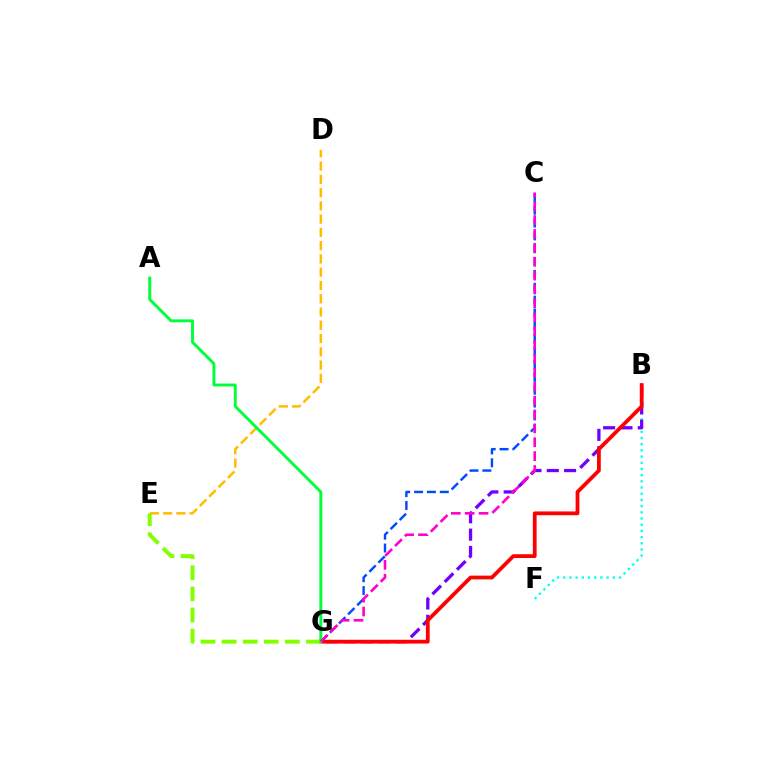{('B', 'F'): [{'color': '#00fff6', 'line_style': 'dotted', 'thickness': 1.68}], ('B', 'G'): [{'color': '#7200ff', 'line_style': 'dashed', 'thickness': 2.35}, {'color': '#ff0000', 'line_style': 'solid', 'thickness': 2.72}], ('C', 'G'): [{'color': '#004bff', 'line_style': 'dashed', 'thickness': 1.75}, {'color': '#ff00cf', 'line_style': 'dashed', 'thickness': 1.89}], ('D', 'E'): [{'color': '#ffbd00', 'line_style': 'dashed', 'thickness': 1.8}], ('E', 'G'): [{'color': '#84ff00', 'line_style': 'dashed', 'thickness': 2.87}], ('A', 'G'): [{'color': '#00ff39', 'line_style': 'solid', 'thickness': 2.09}]}